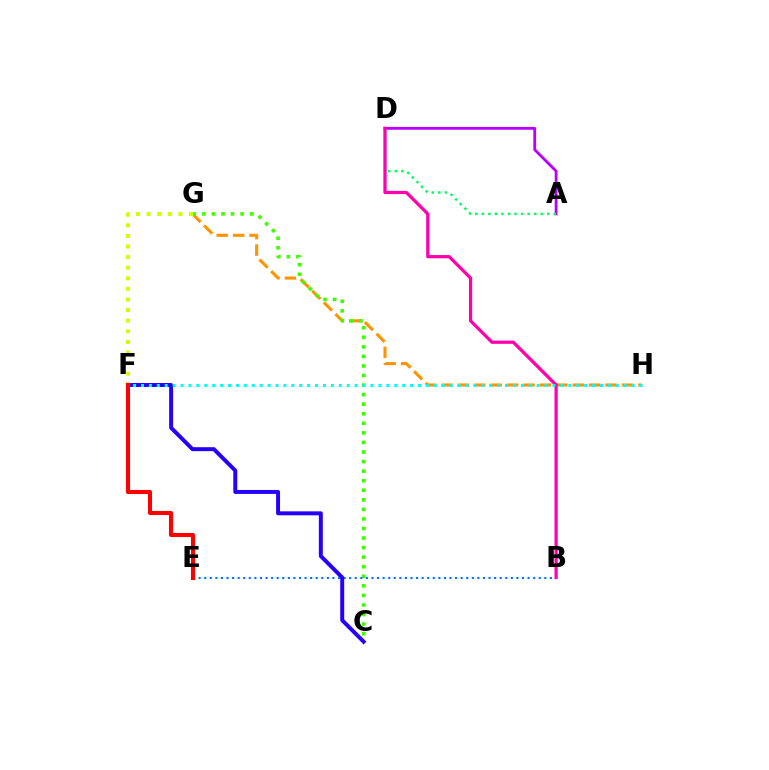{('G', 'H'): [{'color': '#ff9400', 'line_style': 'dashed', 'thickness': 2.23}], ('C', 'G'): [{'color': '#3dff00', 'line_style': 'dotted', 'thickness': 2.6}], ('A', 'D'): [{'color': '#b900ff', 'line_style': 'solid', 'thickness': 2.03}, {'color': '#00ff5c', 'line_style': 'dotted', 'thickness': 1.78}], ('F', 'G'): [{'color': '#d1ff00', 'line_style': 'dotted', 'thickness': 2.88}], ('B', 'E'): [{'color': '#0074ff', 'line_style': 'dotted', 'thickness': 1.51}], ('B', 'D'): [{'color': '#ff00ac', 'line_style': 'solid', 'thickness': 2.33}], ('C', 'F'): [{'color': '#2500ff', 'line_style': 'solid', 'thickness': 2.85}], ('F', 'H'): [{'color': '#00fff6', 'line_style': 'dotted', 'thickness': 2.15}], ('E', 'F'): [{'color': '#ff0000', 'line_style': 'solid', 'thickness': 2.95}]}